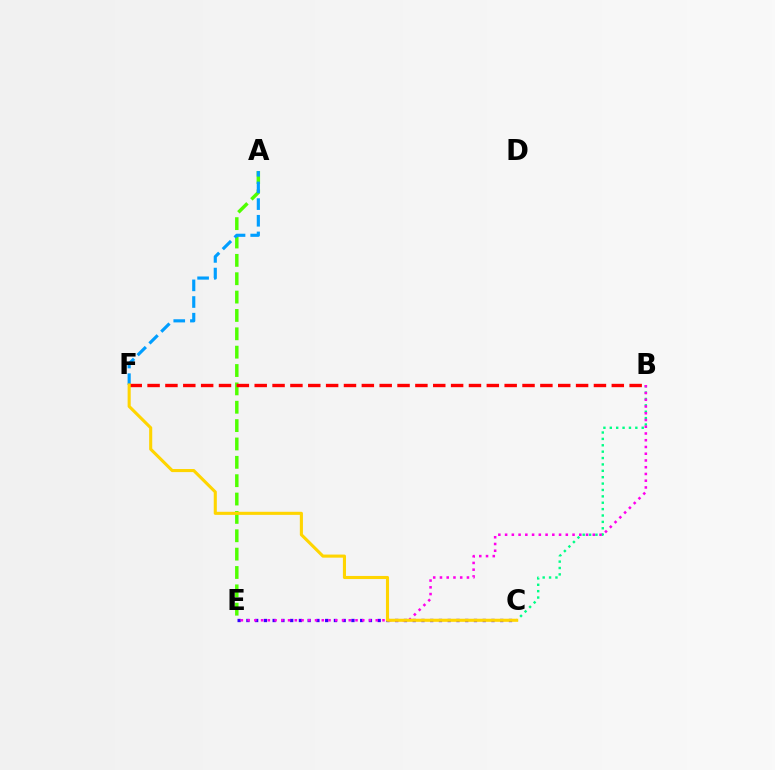{('A', 'E'): [{'color': '#4fff00', 'line_style': 'dashed', 'thickness': 2.49}], ('A', 'F'): [{'color': '#009eff', 'line_style': 'dashed', 'thickness': 2.26}], ('C', 'E'): [{'color': '#3700ff', 'line_style': 'dotted', 'thickness': 2.38}], ('B', 'C'): [{'color': '#00ff86', 'line_style': 'dotted', 'thickness': 1.73}], ('B', 'E'): [{'color': '#ff00ed', 'line_style': 'dotted', 'thickness': 1.83}], ('B', 'F'): [{'color': '#ff0000', 'line_style': 'dashed', 'thickness': 2.43}], ('C', 'F'): [{'color': '#ffd500', 'line_style': 'solid', 'thickness': 2.23}]}